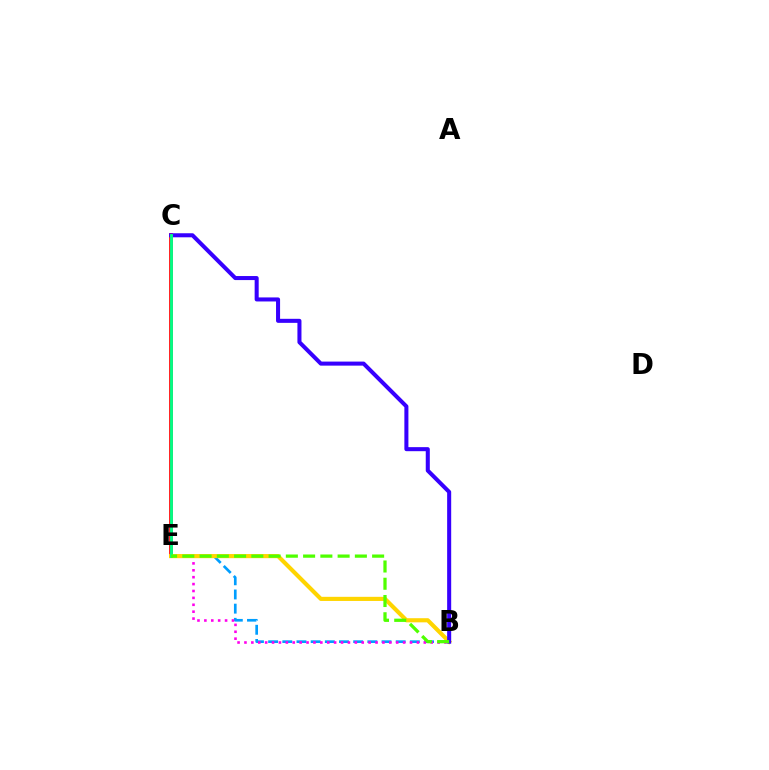{('C', 'E'): [{'color': '#ff0000', 'line_style': 'solid', 'thickness': 2.66}, {'color': '#00ff86', 'line_style': 'solid', 'thickness': 2.05}], ('B', 'E'): [{'color': '#009eff', 'line_style': 'dashed', 'thickness': 1.93}, {'color': '#ff00ed', 'line_style': 'dotted', 'thickness': 1.87}, {'color': '#ffd500', 'line_style': 'solid', 'thickness': 2.97}, {'color': '#4fff00', 'line_style': 'dashed', 'thickness': 2.34}], ('B', 'C'): [{'color': '#3700ff', 'line_style': 'solid', 'thickness': 2.91}]}